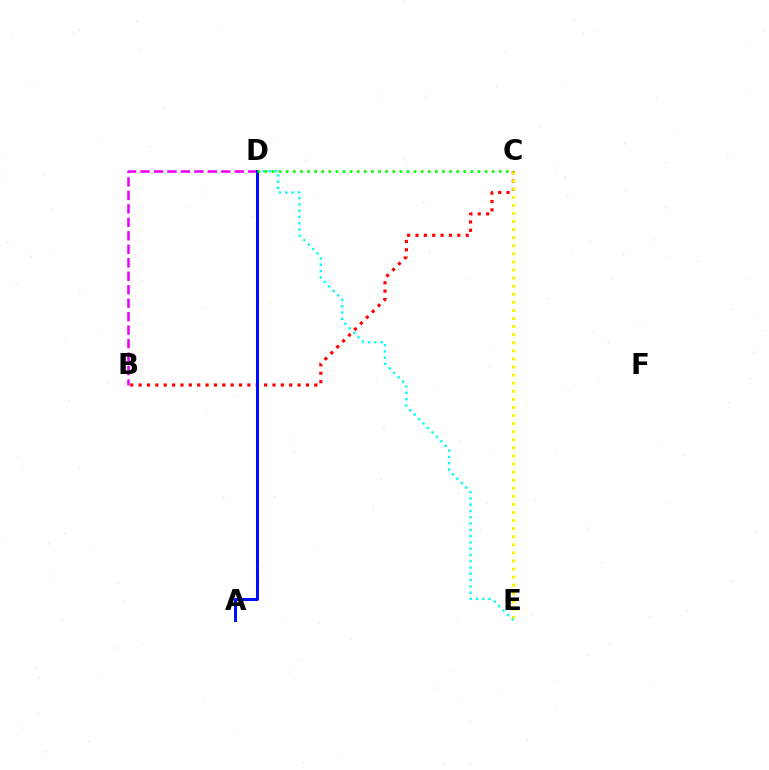{('B', 'C'): [{'color': '#ff0000', 'line_style': 'dotted', 'thickness': 2.27}], ('C', 'E'): [{'color': '#fcf500', 'line_style': 'dotted', 'thickness': 2.2}], ('D', 'E'): [{'color': '#00fff6', 'line_style': 'dotted', 'thickness': 1.71}], ('B', 'D'): [{'color': '#ee00ff', 'line_style': 'dashed', 'thickness': 1.83}], ('A', 'D'): [{'color': '#0010ff', 'line_style': 'solid', 'thickness': 2.16}], ('C', 'D'): [{'color': '#08ff00', 'line_style': 'dotted', 'thickness': 1.93}]}